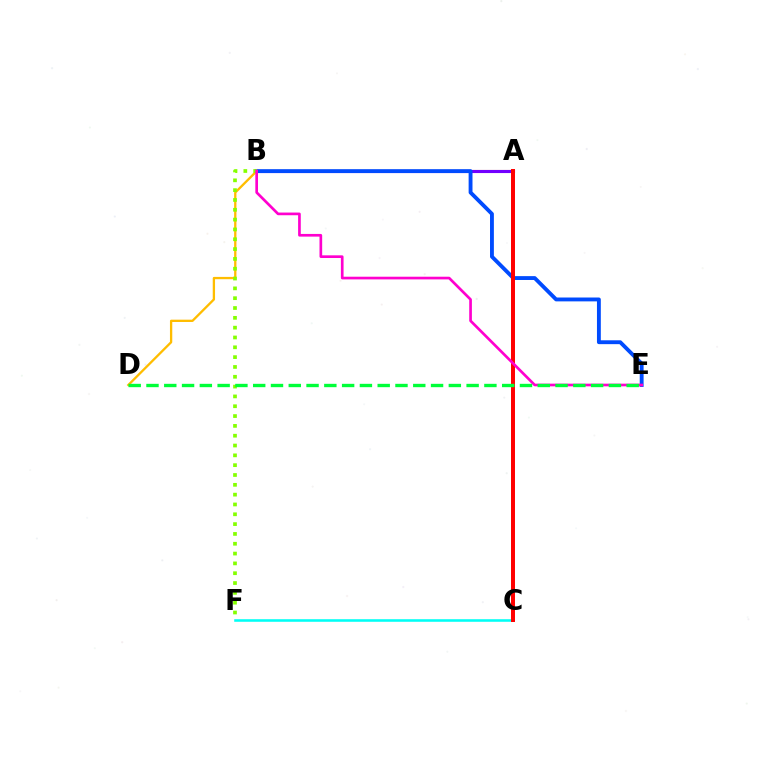{('C', 'F'): [{'color': '#00fff6', 'line_style': 'solid', 'thickness': 1.84}], ('A', 'D'): [{'color': '#ffbd00', 'line_style': 'solid', 'thickness': 1.66}], ('A', 'B'): [{'color': '#7200ff', 'line_style': 'solid', 'thickness': 2.24}], ('B', 'E'): [{'color': '#004bff', 'line_style': 'solid', 'thickness': 2.78}, {'color': '#ff00cf', 'line_style': 'solid', 'thickness': 1.93}], ('B', 'F'): [{'color': '#84ff00', 'line_style': 'dotted', 'thickness': 2.67}], ('A', 'C'): [{'color': '#ff0000', 'line_style': 'solid', 'thickness': 2.86}], ('D', 'E'): [{'color': '#00ff39', 'line_style': 'dashed', 'thickness': 2.42}]}